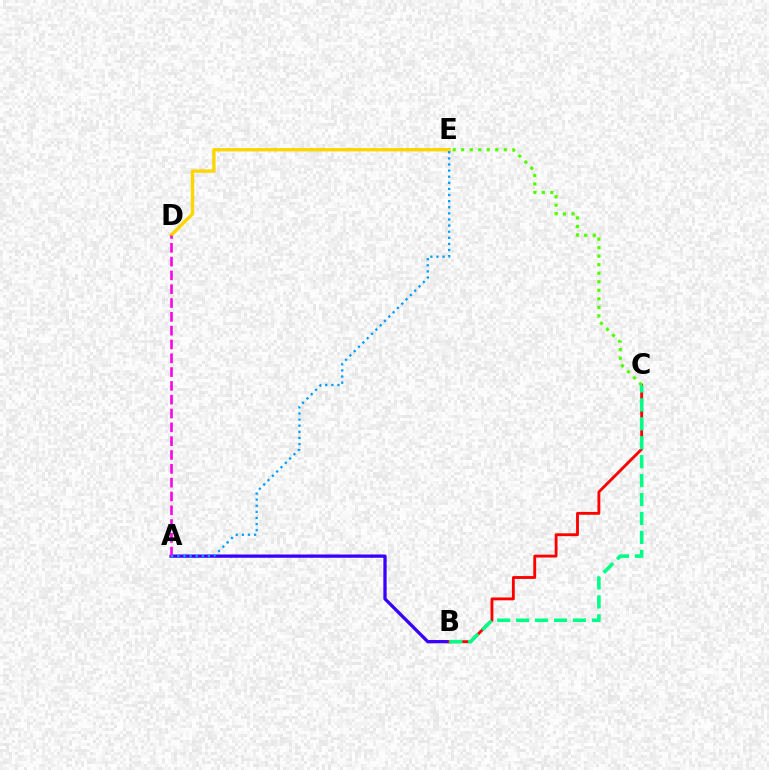{('A', 'B'): [{'color': '#3700ff', 'line_style': 'solid', 'thickness': 2.36}], ('B', 'C'): [{'color': '#ff0000', 'line_style': 'solid', 'thickness': 2.06}, {'color': '#00ff86', 'line_style': 'dashed', 'thickness': 2.57}], ('D', 'E'): [{'color': '#ffd500', 'line_style': 'solid', 'thickness': 2.42}], ('A', 'D'): [{'color': '#ff00ed', 'line_style': 'dashed', 'thickness': 1.88}], ('C', 'E'): [{'color': '#4fff00', 'line_style': 'dotted', 'thickness': 2.32}], ('A', 'E'): [{'color': '#009eff', 'line_style': 'dotted', 'thickness': 1.66}]}